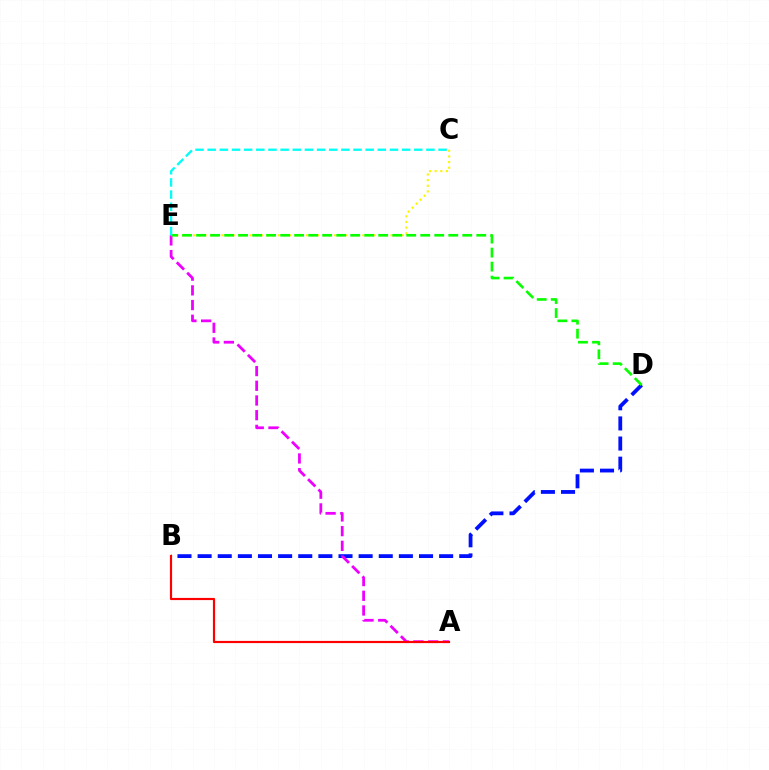{('C', 'E'): [{'color': '#fcf500', 'line_style': 'dotted', 'thickness': 1.53}, {'color': '#00fff6', 'line_style': 'dashed', 'thickness': 1.65}], ('B', 'D'): [{'color': '#0010ff', 'line_style': 'dashed', 'thickness': 2.73}], ('A', 'E'): [{'color': '#ee00ff', 'line_style': 'dashed', 'thickness': 2.0}], ('A', 'B'): [{'color': '#ff0000', 'line_style': 'solid', 'thickness': 1.57}], ('D', 'E'): [{'color': '#08ff00', 'line_style': 'dashed', 'thickness': 1.9}]}